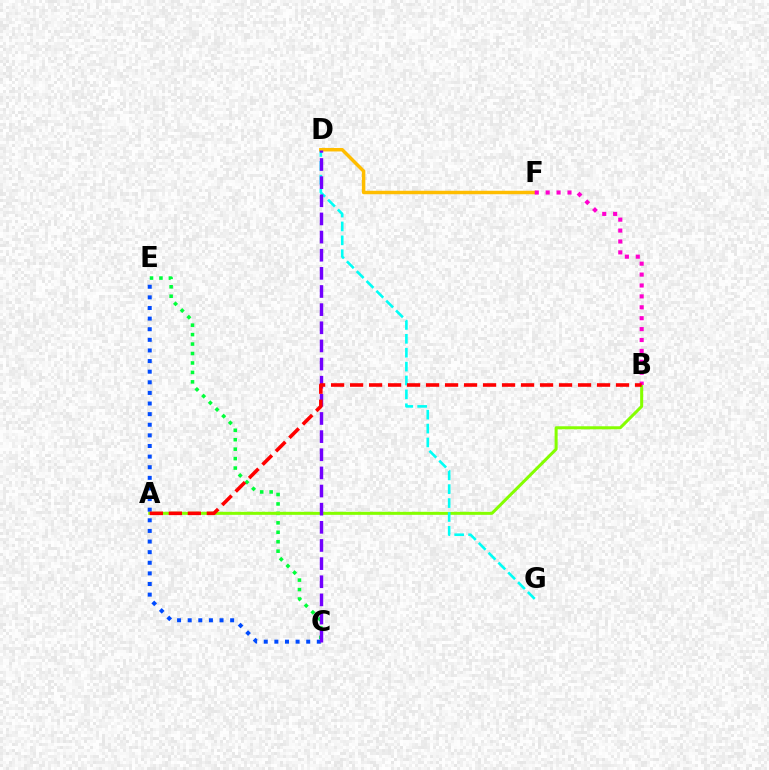{('C', 'E'): [{'color': '#00ff39', 'line_style': 'dotted', 'thickness': 2.57}, {'color': '#004bff', 'line_style': 'dotted', 'thickness': 2.88}], ('A', 'B'): [{'color': '#84ff00', 'line_style': 'solid', 'thickness': 2.18}, {'color': '#ff0000', 'line_style': 'dashed', 'thickness': 2.58}], ('D', 'G'): [{'color': '#00fff6', 'line_style': 'dashed', 'thickness': 1.89}], ('D', 'F'): [{'color': '#ffbd00', 'line_style': 'solid', 'thickness': 2.5}], ('C', 'D'): [{'color': '#7200ff', 'line_style': 'dashed', 'thickness': 2.46}], ('B', 'F'): [{'color': '#ff00cf', 'line_style': 'dotted', 'thickness': 2.96}]}